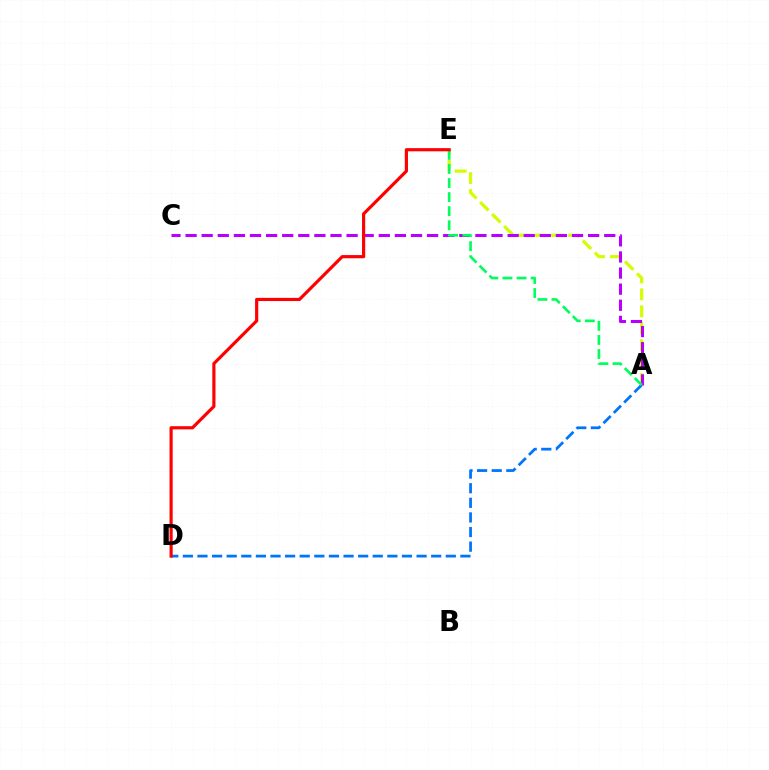{('A', 'E'): [{'color': '#d1ff00', 'line_style': 'dashed', 'thickness': 2.3}, {'color': '#00ff5c', 'line_style': 'dashed', 'thickness': 1.91}], ('A', 'C'): [{'color': '#b900ff', 'line_style': 'dashed', 'thickness': 2.19}], ('A', 'D'): [{'color': '#0074ff', 'line_style': 'dashed', 'thickness': 1.98}], ('D', 'E'): [{'color': '#ff0000', 'line_style': 'solid', 'thickness': 2.28}]}